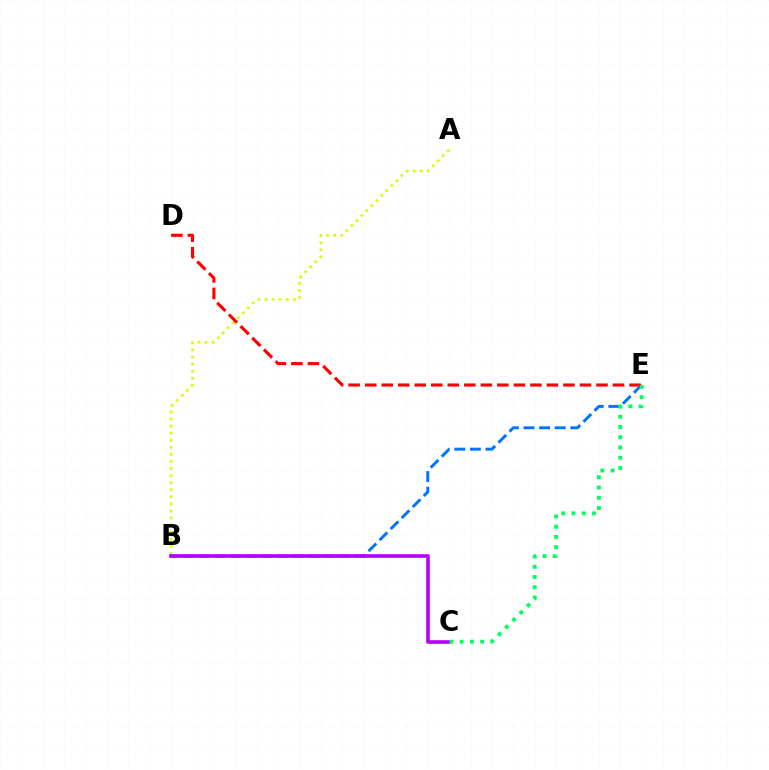{('A', 'B'): [{'color': '#d1ff00', 'line_style': 'dotted', 'thickness': 1.92}], ('B', 'E'): [{'color': '#0074ff', 'line_style': 'dashed', 'thickness': 2.12}], ('D', 'E'): [{'color': '#ff0000', 'line_style': 'dashed', 'thickness': 2.24}], ('B', 'C'): [{'color': '#b900ff', 'line_style': 'solid', 'thickness': 2.62}], ('C', 'E'): [{'color': '#00ff5c', 'line_style': 'dotted', 'thickness': 2.78}]}